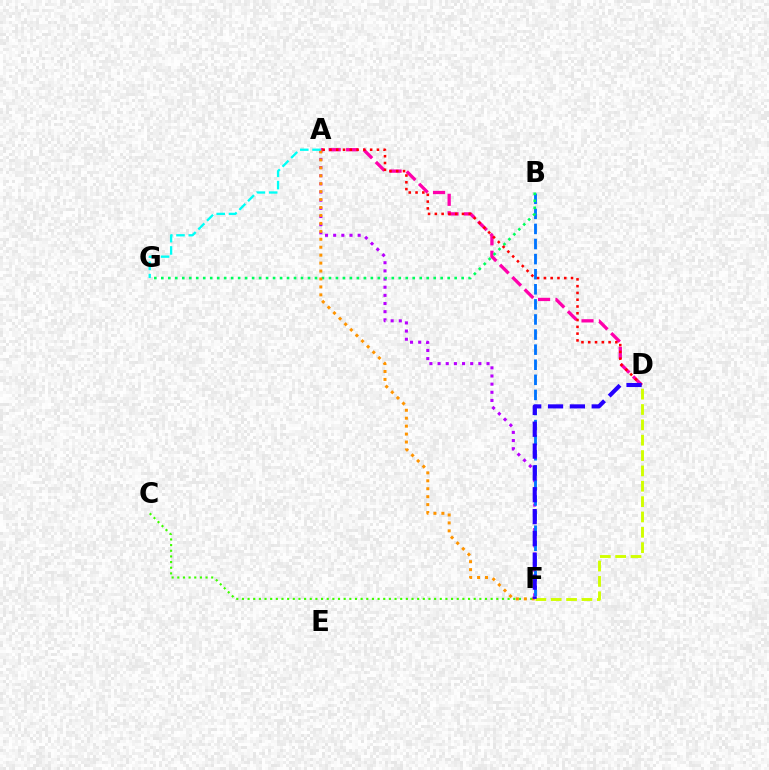{('A', 'F'): [{'color': '#b900ff', 'line_style': 'dotted', 'thickness': 2.22}, {'color': '#ff9400', 'line_style': 'dotted', 'thickness': 2.16}], ('A', 'D'): [{'color': '#ff00ac', 'line_style': 'dashed', 'thickness': 2.37}, {'color': '#ff0000', 'line_style': 'dotted', 'thickness': 1.84}], ('B', 'F'): [{'color': '#0074ff', 'line_style': 'dashed', 'thickness': 2.05}], ('D', 'F'): [{'color': '#d1ff00', 'line_style': 'dashed', 'thickness': 2.09}, {'color': '#2500ff', 'line_style': 'dashed', 'thickness': 2.97}], ('C', 'F'): [{'color': '#3dff00', 'line_style': 'dotted', 'thickness': 1.54}], ('B', 'G'): [{'color': '#00ff5c', 'line_style': 'dotted', 'thickness': 1.9}], ('A', 'G'): [{'color': '#00fff6', 'line_style': 'dashed', 'thickness': 1.67}]}